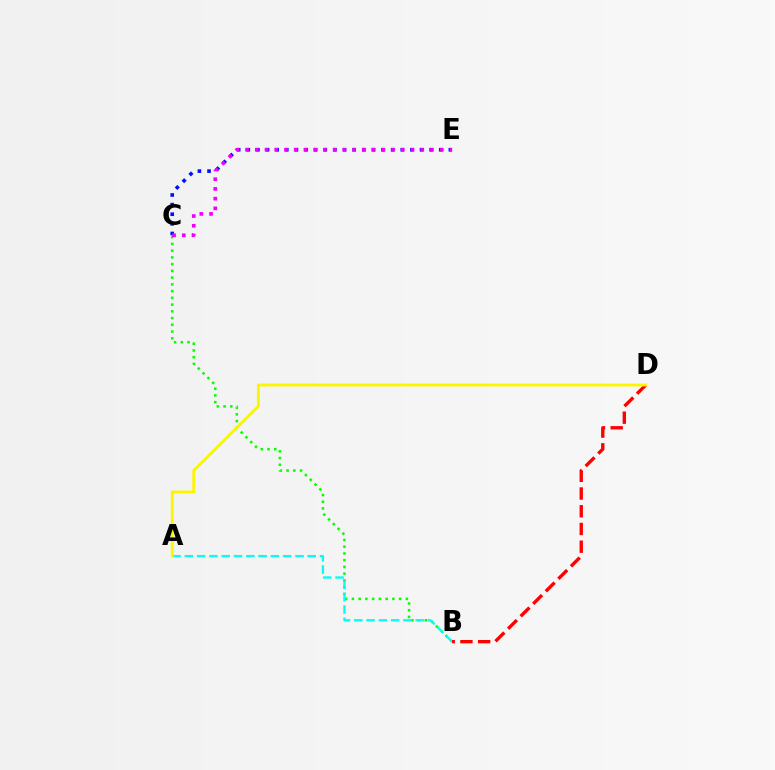{('B', 'C'): [{'color': '#08ff00', 'line_style': 'dotted', 'thickness': 1.83}], ('C', 'E'): [{'color': '#0010ff', 'line_style': 'dotted', 'thickness': 2.61}, {'color': '#ee00ff', 'line_style': 'dotted', 'thickness': 2.64}], ('A', 'B'): [{'color': '#00fff6', 'line_style': 'dashed', 'thickness': 1.67}], ('B', 'D'): [{'color': '#ff0000', 'line_style': 'dashed', 'thickness': 2.41}], ('A', 'D'): [{'color': '#fcf500', 'line_style': 'solid', 'thickness': 2.05}]}